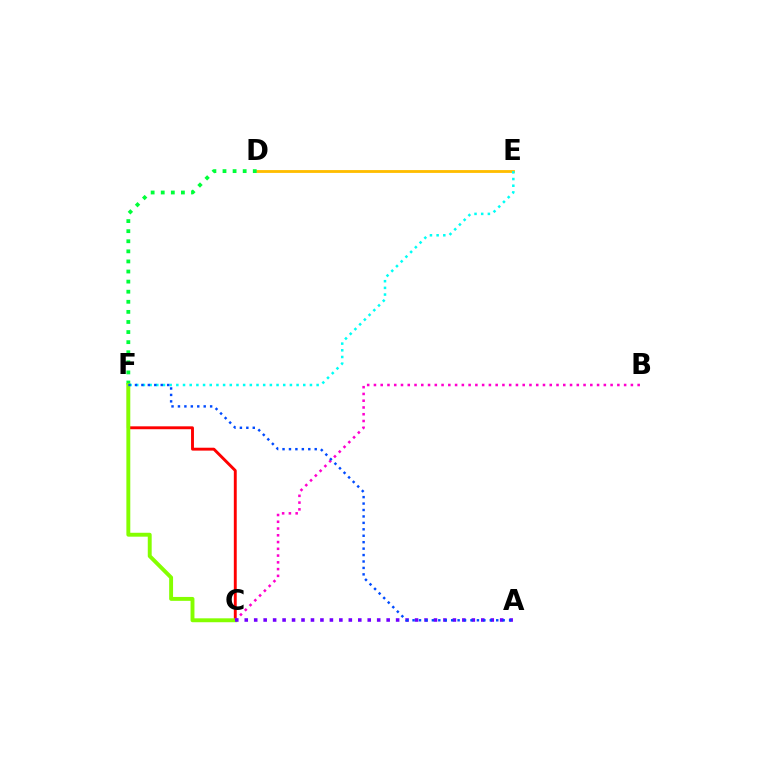{('D', 'E'): [{'color': '#ffbd00', 'line_style': 'solid', 'thickness': 2.03}], ('D', 'F'): [{'color': '#00ff39', 'line_style': 'dotted', 'thickness': 2.74}], ('C', 'F'): [{'color': '#ff0000', 'line_style': 'solid', 'thickness': 2.09}, {'color': '#84ff00', 'line_style': 'solid', 'thickness': 2.81}], ('E', 'F'): [{'color': '#00fff6', 'line_style': 'dotted', 'thickness': 1.81}], ('B', 'C'): [{'color': '#ff00cf', 'line_style': 'dotted', 'thickness': 1.84}], ('A', 'C'): [{'color': '#7200ff', 'line_style': 'dotted', 'thickness': 2.57}], ('A', 'F'): [{'color': '#004bff', 'line_style': 'dotted', 'thickness': 1.75}]}